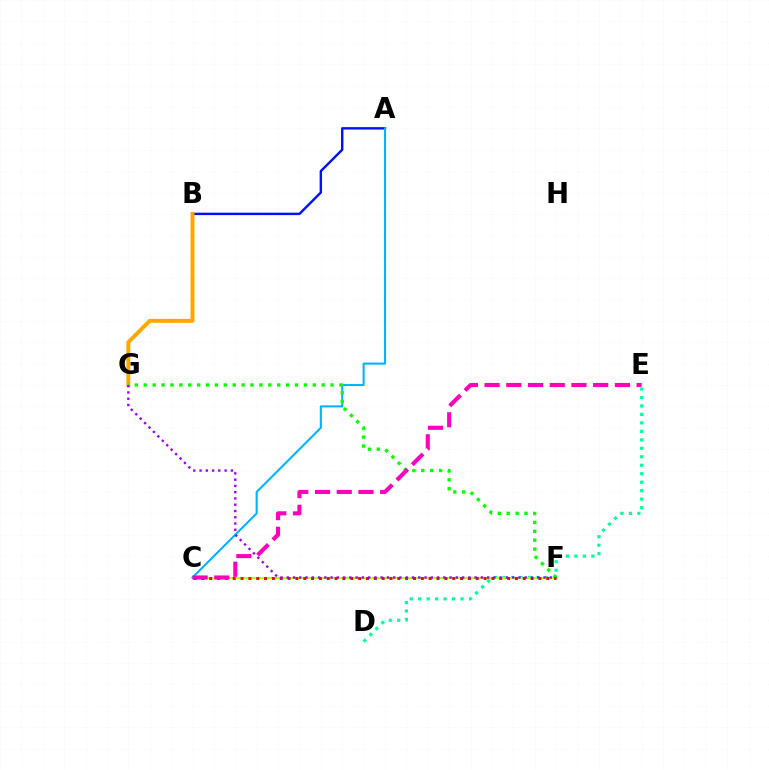{('A', 'B'): [{'color': '#0010ff', 'line_style': 'solid', 'thickness': 1.74}], ('D', 'E'): [{'color': '#00ff9d', 'line_style': 'dotted', 'thickness': 2.3}], ('C', 'F'): [{'color': '#b3ff00', 'line_style': 'solid', 'thickness': 1.51}, {'color': '#ff0000', 'line_style': 'dotted', 'thickness': 2.13}], ('B', 'G'): [{'color': '#ffa500', 'line_style': 'solid', 'thickness': 2.81}], ('A', 'C'): [{'color': '#00b5ff', 'line_style': 'solid', 'thickness': 1.51}], ('F', 'G'): [{'color': '#08ff00', 'line_style': 'dotted', 'thickness': 2.42}, {'color': '#9b00ff', 'line_style': 'dotted', 'thickness': 1.7}], ('C', 'E'): [{'color': '#ff00bd', 'line_style': 'dashed', 'thickness': 2.95}]}